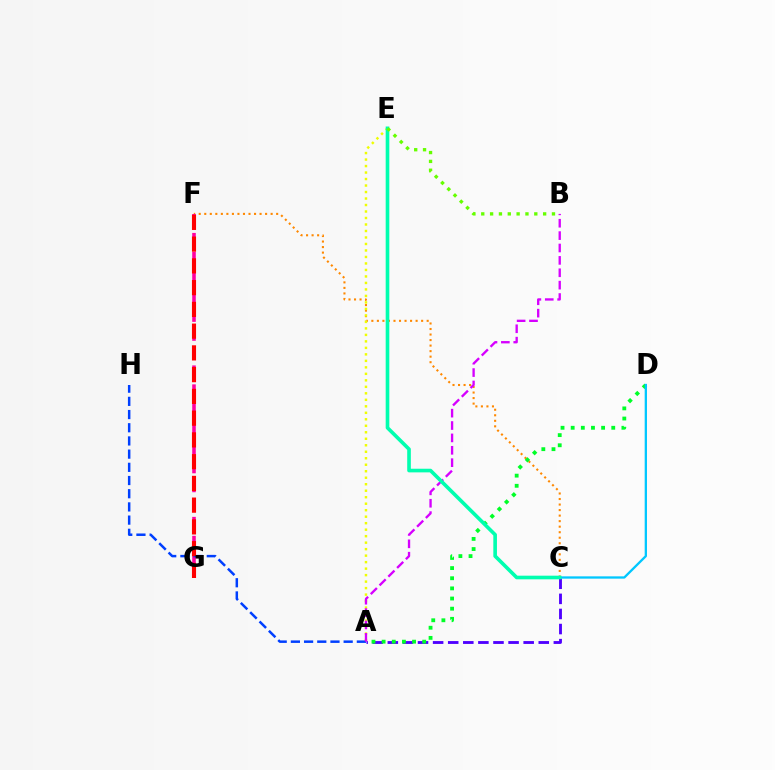{('C', 'F'): [{'color': '#ff8800', 'line_style': 'dotted', 'thickness': 1.5}], ('A', 'C'): [{'color': '#4f00ff', 'line_style': 'dashed', 'thickness': 2.05}], ('F', 'G'): [{'color': '#ff00a0', 'line_style': 'dashed', 'thickness': 2.57}, {'color': '#ff0000', 'line_style': 'dashed', 'thickness': 2.95}], ('A', 'E'): [{'color': '#eeff00', 'line_style': 'dotted', 'thickness': 1.76}], ('A', 'D'): [{'color': '#00ff27', 'line_style': 'dotted', 'thickness': 2.76}], ('A', 'H'): [{'color': '#003fff', 'line_style': 'dashed', 'thickness': 1.79}], ('A', 'B'): [{'color': '#d600ff', 'line_style': 'dashed', 'thickness': 1.68}], ('C', 'D'): [{'color': '#00c7ff', 'line_style': 'solid', 'thickness': 1.66}], ('C', 'E'): [{'color': '#00ffaf', 'line_style': 'solid', 'thickness': 2.62}], ('B', 'E'): [{'color': '#66ff00', 'line_style': 'dotted', 'thickness': 2.4}]}